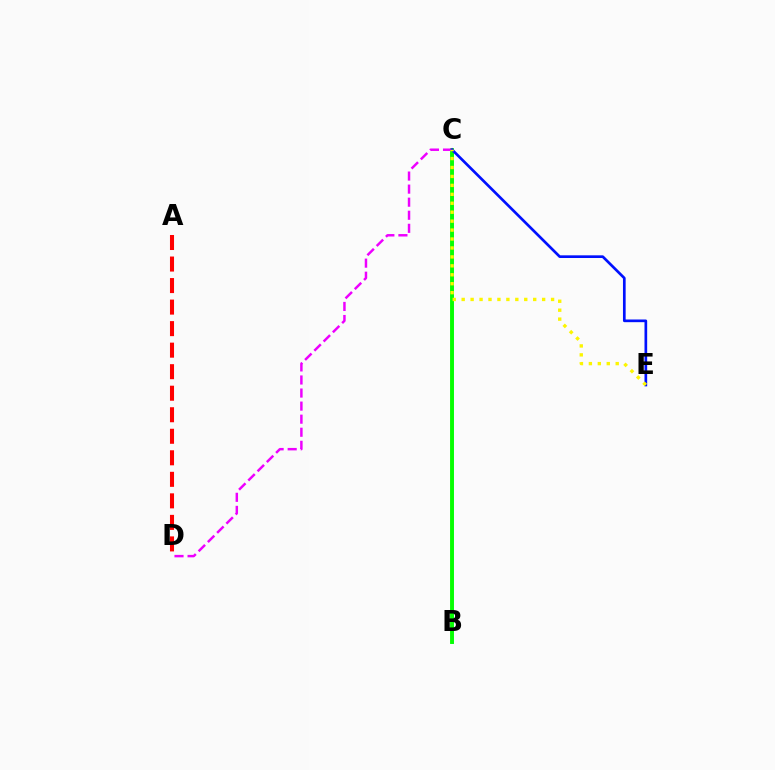{('B', 'C'): [{'color': '#00fff6', 'line_style': 'solid', 'thickness': 1.99}, {'color': '#08ff00', 'line_style': 'solid', 'thickness': 2.79}], ('C', 'D'): [{'color': '#ee00ff', 'line_style': 'dashed', 'thickness': 1.77}], ('C', 'E'): [{'color': '#0010ff', 'line_style': 'solid', 'thickness': 1.93}, {'color': '#fcf500', 'line_style': 'dotted', 'thickness': 2.43}], ('A', 'D'): [{'color': '#ff0000', 'line_style': 'dashed', 'thickness': 2.92}]}